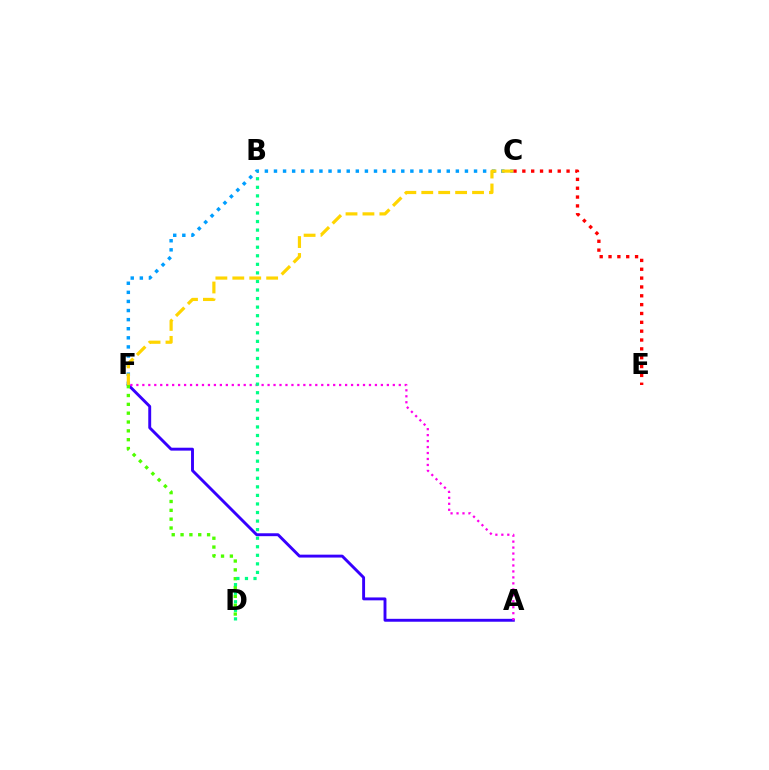{('C', 'F'): [{'color': '#009eff', 'line_style': 'dotted', 'thickness': 2.47}, {'color': '#ffd500', 'line_style': 'dashed', 'thickness': 2.3}], ('A', 'F'): [{'color': '#3700ff', 'line_style': 'solid', 'thickness': 2.09}, {'color': '#ff00ed', 'line_style': 'dotted', 'thickness': 1.62}], ('D', 'F'): [{'color': '#4fff00', 'line_style': 'dotted', 'thickness': 2.4}], ('C', 'E'): [{'color': '#ff0000', 'line_style': 'dotted', 'thickness': 2.4}], ('B', 'D'): [{'color': '#00ff86', 'line_style': 'dotted', 'thickness': 2.33}]}